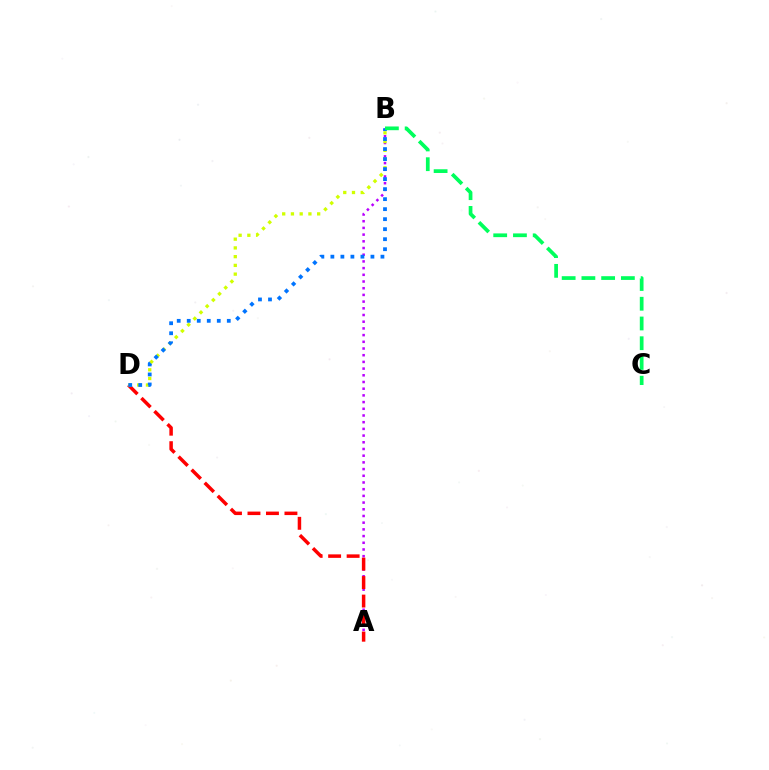{('A', 'B'): [{'color': '#b900ff', 'line_style': 'dotted', 'thickness': 1.82}], ('A', 'D'): [{'color': '#ff0000', 'line_style': 'dashed', 'thickness': 2.51}], ('B', 'D'): [{'color': '#d1ff00', 'line_style': 'dotted', 'thickness': 2.37}, {'color': '#0074ff', 'line_style': 'dotted', 'thickness': 2.72}], ('B', 'C'): [{'color': '#00ff5c', 'line_style': 'dashed', 'thickness': 2.68}]}